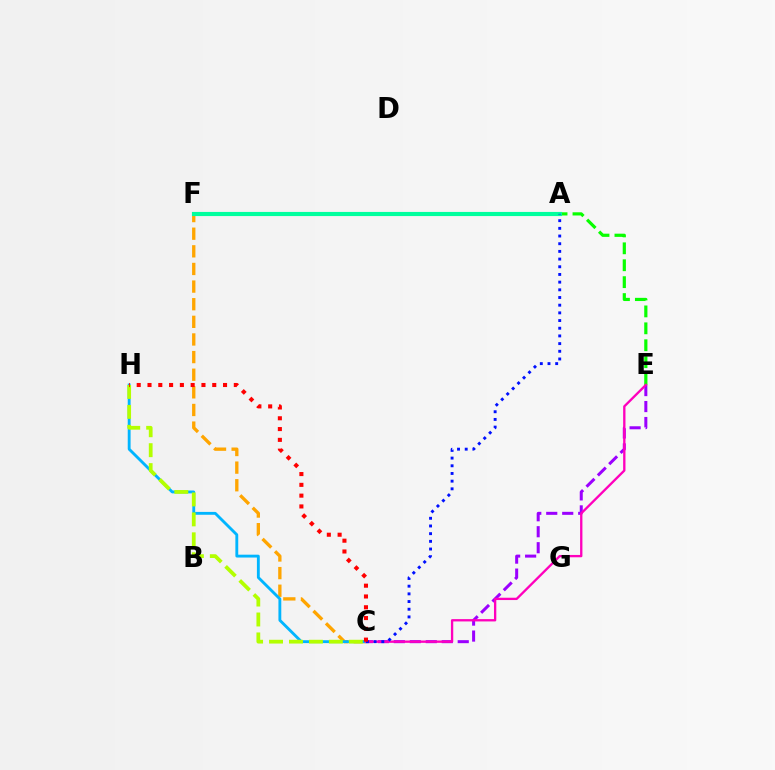{('C', 'F'): [{'color': '#ffa500', 'line_style': 'dashed', 'thickness': 2.39}], ('E', 'F'): [{'color': '#08ff00', 'line_style': 'dashed', 'thickness': 2.3}], ('A', 'F'): [{'color': '#00ff9d', 'line_style': 'solid', 'thickness': 2.98}], ('C', 'H'): [{'color': '#00b5ff', 'line_style': 'solid', 'thickness': 2.06}, {'color': '#b3ff00', 'line_style': 'dashed', 'thickness': 2.71}, {'color': '#ff0000', 'line_style': 'dotted', 'thickness': 2.93}], ('C', 'E'): [{'color': '#9b00ff', 'line_style': 'dashed', 'thickness': 2.17}, {'color': '#ff00bd', 'line_style': 'solid', 'thickness': 1.67}], ('A', 'C'): [{'color': '#0010ff', 'line_style': 'dotted', 'thickness': 2.09}]}